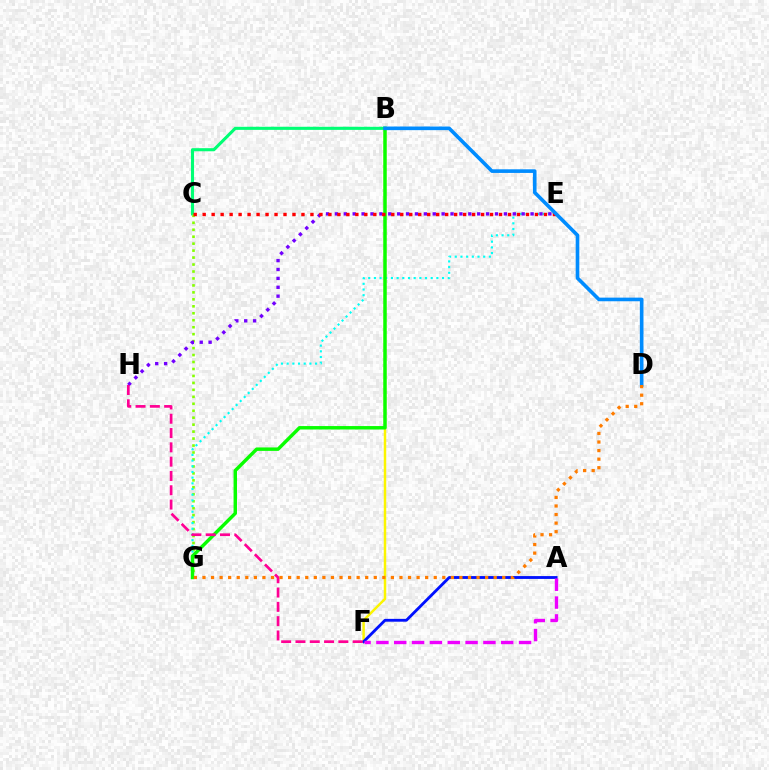{('B', 'C'): [{'color': '#00ff74', 'line_style': 'solid', 'thickness': 2.23}], ('B', 'F'): [{'color': '#fcf500', 'line_style': 'solid', 'thickness': 1.78}], ('A', 'F'): [{'color': '#0010ff', 'line_style': 'solid', 'thickness': 2.04}, {'color': '#ee00ff', 'line_style': 'dashed', 'thickness': 2.42}], ('C', 'G'): [{'color': '#84ff00', 'line_style': 'dotted', 'thickness': 1.89}], ('E', 'G'): [{'color': '#00fff6', 'line_style': 'dotted', 'thickness': 1.54}], ('B', 'G'): [{'color': '#08ff00', 'line_style': 'solid', 'thickness': 2.48}], ('E', 'H'): [{'color': '#7200ff', 'line_style': 'dotted', 'thickness': 2.42}], ('C', 'E'): [{'color': '#ff0000', 'line_style': 'dotted', 'thickness': 2.44}], ('B', 'D'): [{'color': '#008cff', 'line_style': 'solid', 'thickness': 2.61}], ('F', 'H'): [{'color': '#ff0094', 'line_style': 'dashed', 'thickness': 1.94}], ('D', 'G'): [{'color': '#ff7c00', 'line_style': 'dotted', 'thickness': 2.33}]}